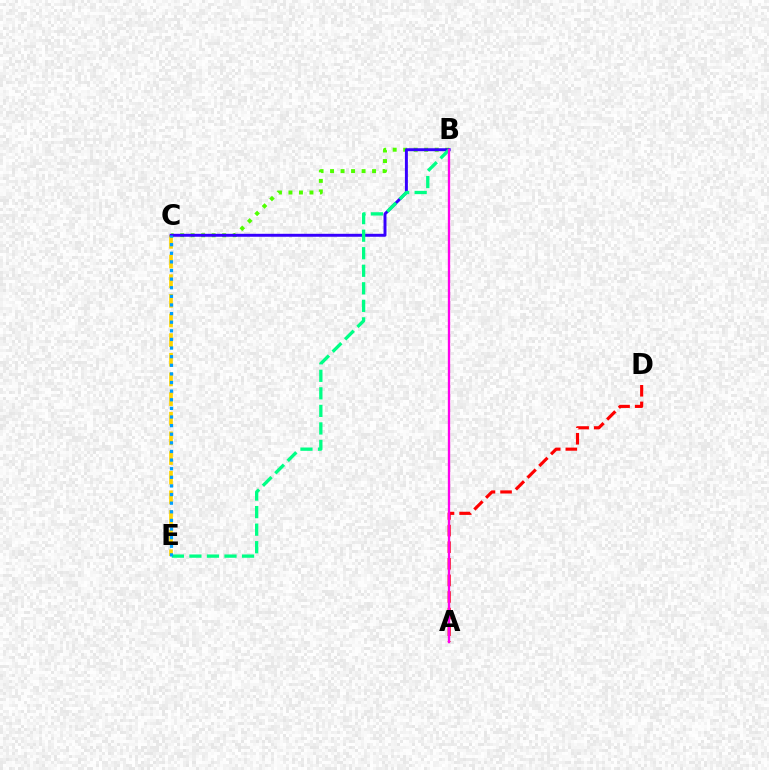{('C', 'E'): [{'color': '#ffd500', 'line_style': 'dashed', 'thickness': 2.67}, {'color': '#009eff', 'line_style': 'dotted', 'thickness': 2.34}], ('B', 'C'): [{'color': '#4fff00', 'line_style': 'dotted', 'thickness': 2.85}, {'color': '#3700ff', 'line_style': 'solid', 'thickness': 2.12}], ('B', 'E'): [{'color': '#00ff86', 'line_style': 'dashed', 'thickness': 2.38}], ('A', 'D'): [{'color': '#ff0000', 'line_style': 'dashed', 'thickness': 2.25}], ('A', 'B'): [{'color': '#ff00ed', 'line_style': 'solid', 'thickness': 1.68}]}